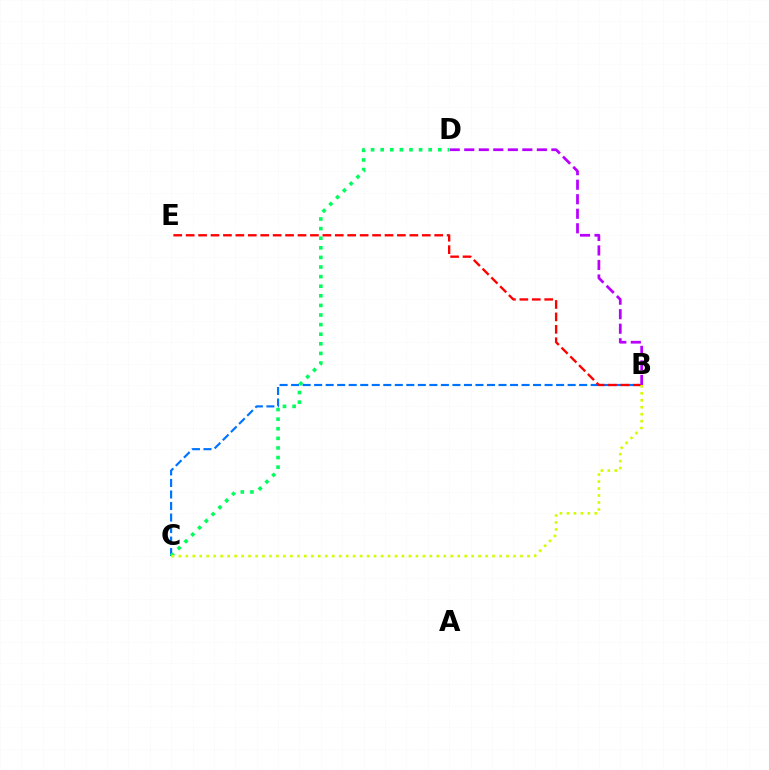{('B', 'C'): [{'color': '#0074ff', 'line_style': 'dashed', 'thickness': 1.57}, {'color': '#d1ff00', 'line_style': 'dotted', 'thickness': 1.89}], ('B', 'E'): [{'color': '#ff0000', 'line_style': 'dashed', 'thickness': 1.69}], ('C', 'D'): [{'color': '#00ff5c', 'line_style': 'dotted', 'thickness': 2.61}], ('B', 'D'): [{'color': '#b900ff', 'line_style': 'dashed', 'thickness': 1.97}]}